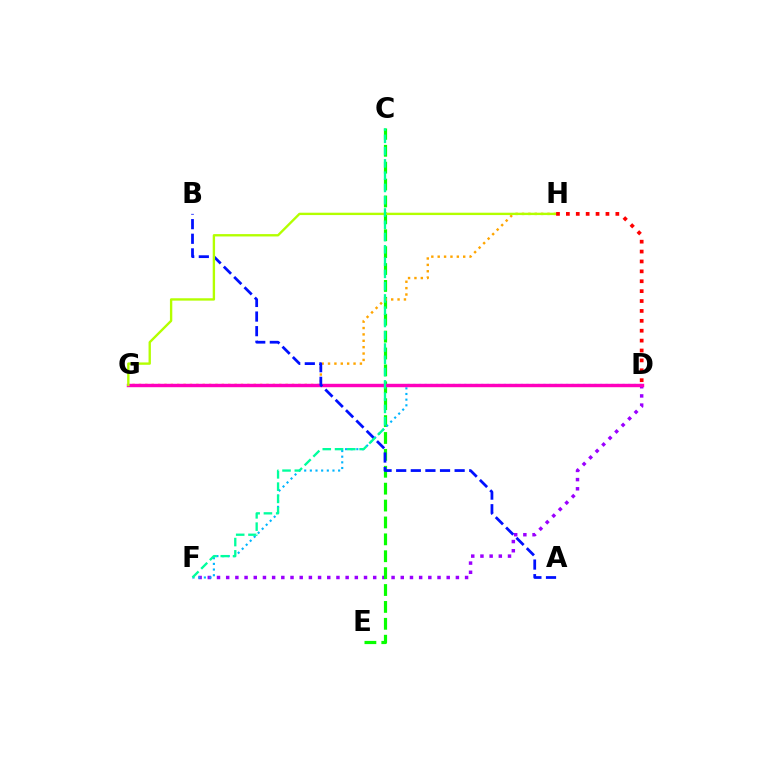{('D', 'F'): [{'color': '#9b00ff', 'line_style': 'dotted', 'thickness': 2.5}, {'color': '#00b5ff', 'line_style': 'dotted', 'thickness': 1.54}], ('C', 'E'): [{'color': '#08ff00', 'line_style': 'dashed', 'thickness': 2.3}], ('G', 'H'): [{'color': '#ffa500', 'line_style': 'dotted', 'thickness': 1.73}, {'color': '#b3ff00', 'line_style': 'solid', 'thickness': 1.7}], ('D', 'G'): [{'color': '#ff00bd', 'line_style': 'solid', 'thickness': 2.46}], ('A', 'B'): [{'color': '#0010ff', 'line_style': 'dashed', 'thickness': 1.99}], ('D', 'H'): [{'color': '#ff0000', 'line_style': 'dotted', 'thickness': 2.69}], ('C', 'F'): [{'color': '#00ff9d', 'line_style': 'dashed', 'thickness': 1.67}]}